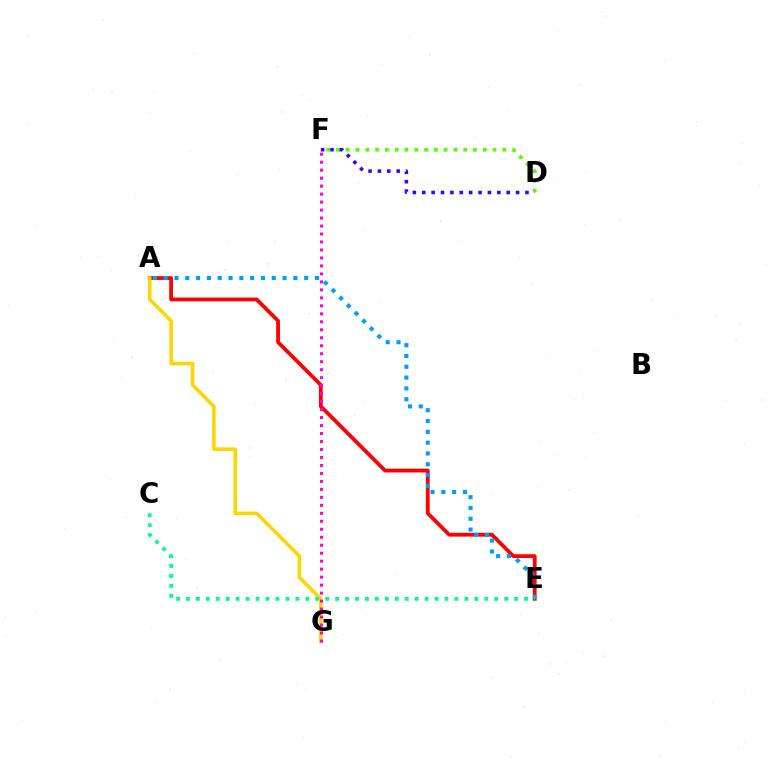{('A', 'E'): [{'color': '#ff0000', 'line_style': 'solid', 'thickness': 2.72}, {'color': '#009eff', 'line_style': 'dotted', 'thickness': 2.94}], ('D', 'F'): [{'color': '#4fff00', 'line_style': 'dotted', 'thickness': 2.66}, {'color': '#3700ff', 'line_style': 'dotted', 'thickness': 2.55}], ('A', 'G'): [{'color': '#ffd500', 'line_style': 'solid', 'thickness': 2.56}], ('C', 'E'): [{'color': '#00ff86', 'line_style': 'dotted', 'thickness': 2.7}], ('F', 'G'): [{'color': '#ff00ed', 'line_style': 'dotted', 'thickness': 2.17}]}